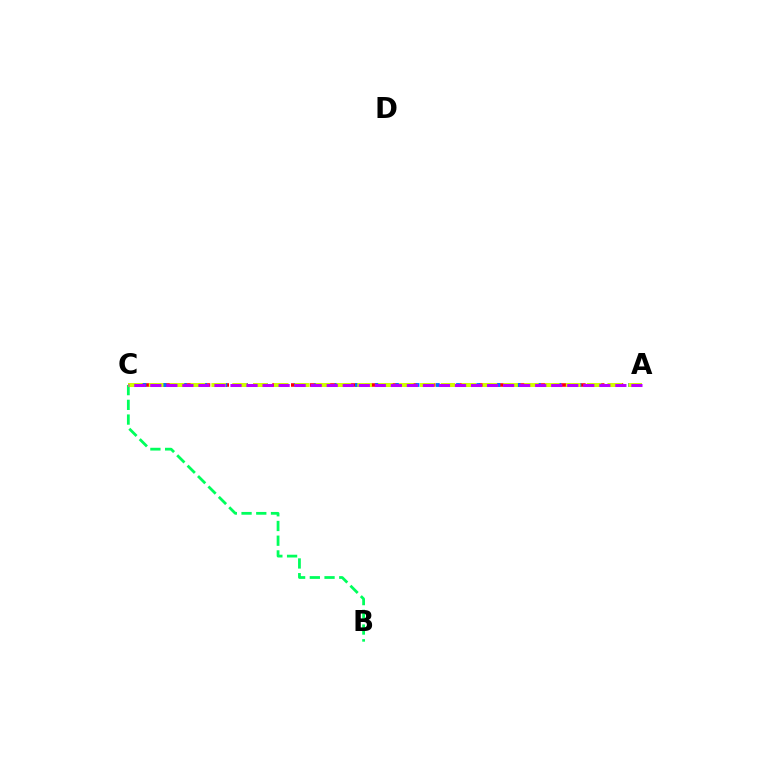{('B', 'C'): [{'color': '#00ff5c', 'line_style': 'dashed', 'thickness': 2.0}], ('A', 'C'): [{'color': '#ff0000', 'line_style': 'dashed', 'thickness': 2.55}, {'color': '#0074ff', 'line_style': 'dotted', 'thickness': 2.75}, {'color': '#d1ff00', 'line_style': 'dashed', 'thickness': 2.83}, {'color': '#b900ff', 'line_style': 'dashed', 'thickness': 2.18}]}